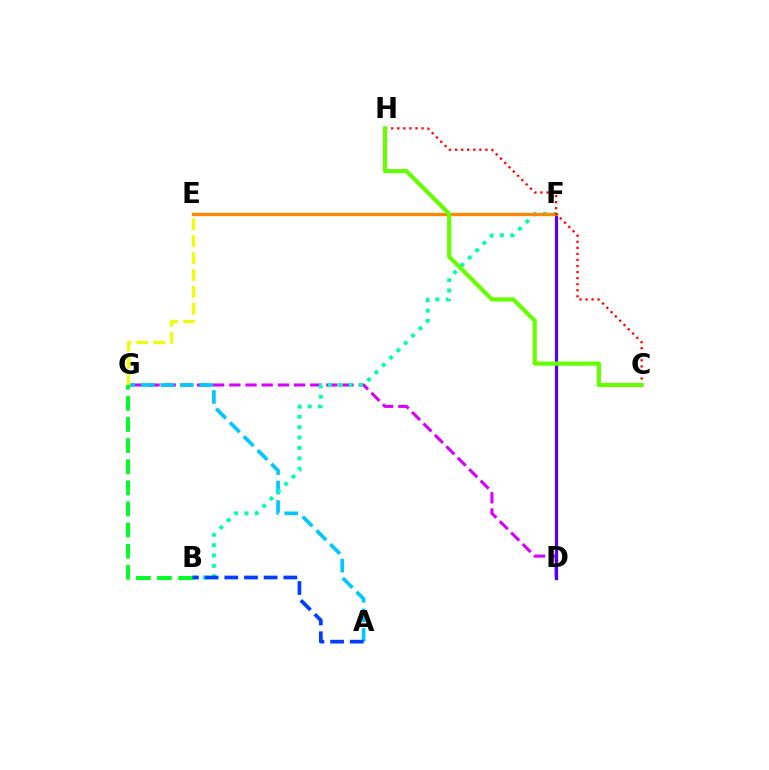{('D', 'G'): [{'color': '#d600ff', 'line_style': 'dashed', 'thickness': 2.2}], ('E', 'F'): [{'color': '#ff00a0', 'line_style': 'dashed', 'thickness': 1.94}, {'color': '#ff8800', 'line_style': 'solid', 'thickness': 2.39}], ('A', 'G'): [{'color': '#00c7ff', 'line_style': 'dashed', 'thickness': 2.65}], ('D', 'F'): [{'color': '#4f00ff', 'line_style': 'solid', 'thickness': 2.3}], ('B', 'F'): [{'color': '#00ffaf', 'line_style': 'dotted', 'thickness': 2.82}], ('E', 'G'): [{'color': '#eeff00', 'line_style': 'dashed', 'thickness': 2.3}], ('B', 'G'): [{'color': '#00ff27', 'line_style': 'dashed', 'thickness': 2.87}], ('A', 'B'): [{'color': '#003fff', 'line_style': 'dashed', 'thickness': 2.67}], ('C', 'H'): [{'color': '#ff0000', 'line_style': 'dotted', 'thickness': 1.65}, {'color': '#66ff00', 'line_style': 'solid', 'thickness': 2.99}]}